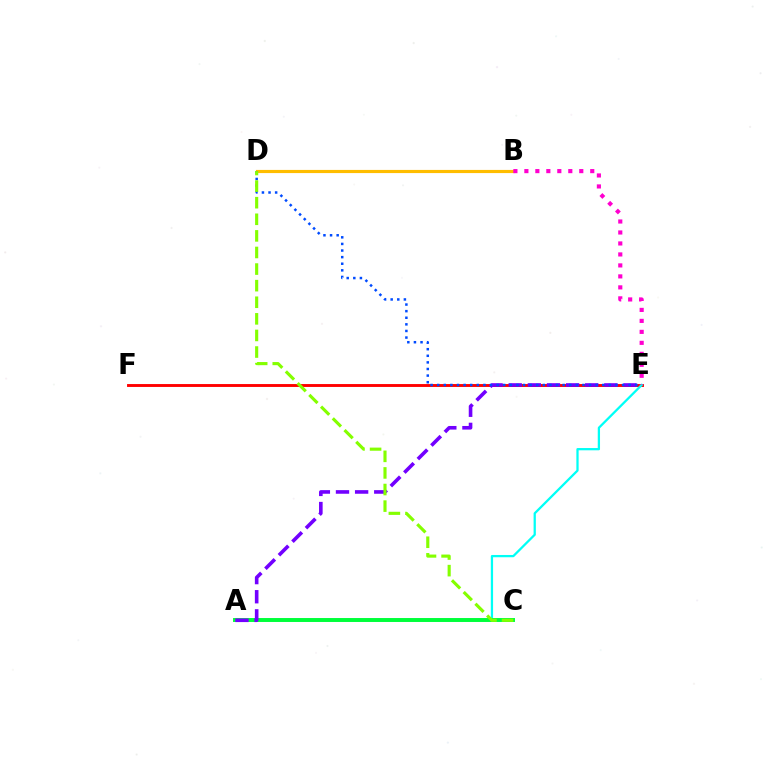{('E', 'F'): [{'color': '#ff0000', 'line_style': 'solid', 'thickness': 2.08}], ('A', 'E'): [{'color': '#00fff6', 'line_style': 'solid', 'thickness': 1.63}, {'color': '#7200ff', 'line_style': 'dashed', 'thickness': 2.6}], ('B', 'D'): [{'color': '#ffbd00', 'line_style': 'solid', 'thickness': 2.27}], ('A', 'C'): [{'color': '#00ff39', 'line_style': 'solid', 'thickness': 2.84}], ('D', 'E'): [{'color': '#004bff', 'line_style': 'dotted', 'thickness': 1.79}], ('C', 'D'): [{'color': '#84ff00', 'line_style': 'dashed', 'thickness': 2.25}], ('B', 'E'): [{'color': '#ff00cf', 'line_style': 'dotted', 'thickness': 2.98}]}